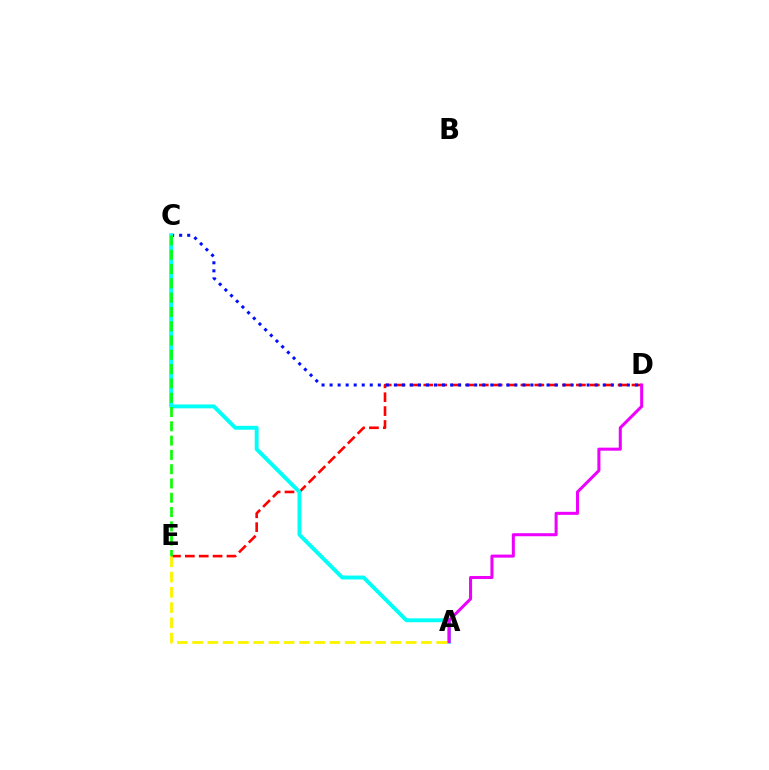{('D', 'E'): [{'color': '#ff0000', 'line_style': 'dashed', 'thickness': 1.89}], ('C', 'D'): [{'color': '#0010ff', 'line_style': 'dotted', 'thickness': 2.18}], ('A', 'C'): [{'color': '#00fff6', 'line_style': 'solid', 'thickness': 2.81}], ('A', 'D'): [{'color': '#ee00ff', 'line_style': 'solid', 'thickness': 2.18}], ('C', 'E'): [{'color': '#08ff00', 'line_style': 'dashed', 'thickness': 1.94}], ('A', 'E'): [{'color': '#fcf500', 'line_style': 'dashed', 'thickness': 2.07}]}